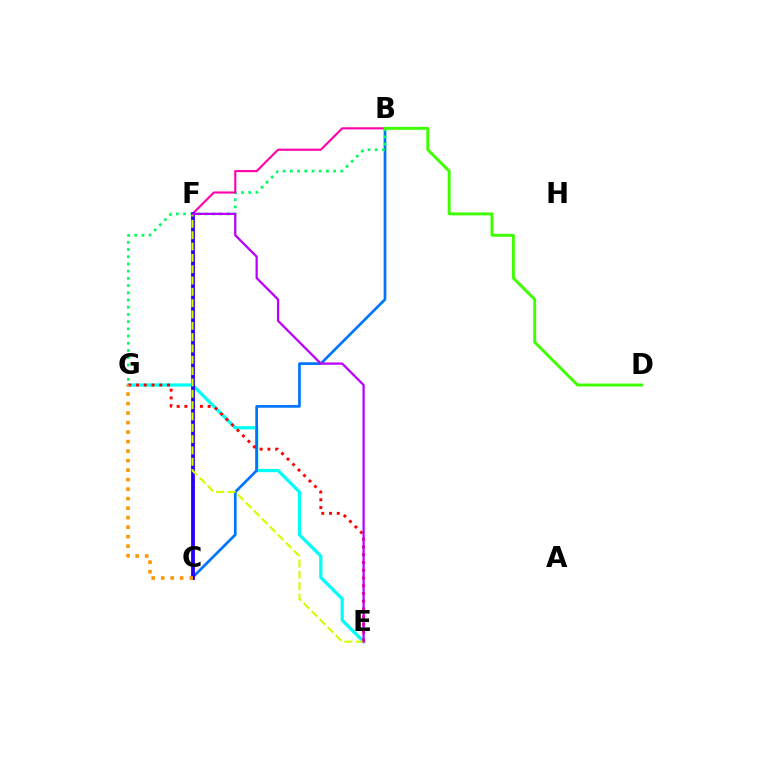{('E', 'G'): [{'color': '#00fff6', 'line_style': 'solid', 'thickness': 2.33}, {'color': '#ff0000', 'line_style': 'dotted', 'thickness': 2.11}], ('B', 'C'): [{'color': '#0074ff', 'line_style': 'solid', 'thickness': 1.95}], ('B', 'G'): [{'color': '#00ff5c', 'line_style': 'dotted', 'thickness': 1.96}], ('B', 'F'): [{'color': '#ff00ac', 'line_style': 'solid', 'thickness': 1.52}], ('C', 'F'): [{'color': '#2500ff', 'line_style': 'solid', 'thickness': 2.74}], ('E', 'F'): [{'color': '#d1ff00', 'line_style': 'dashed', 'thickness': 1.54}, {'color': '#b900ff', 'line_style': 'solid', 'thickness': 1.63}], ('B', 'D'): [{'color': '#3dff00', 'line_style': 'solid', 'thickness': 2.11}], ('C', 'G'): [{'color': '#ff9400', 'line_style': 'dotted', 'thickness': 2.58}]}